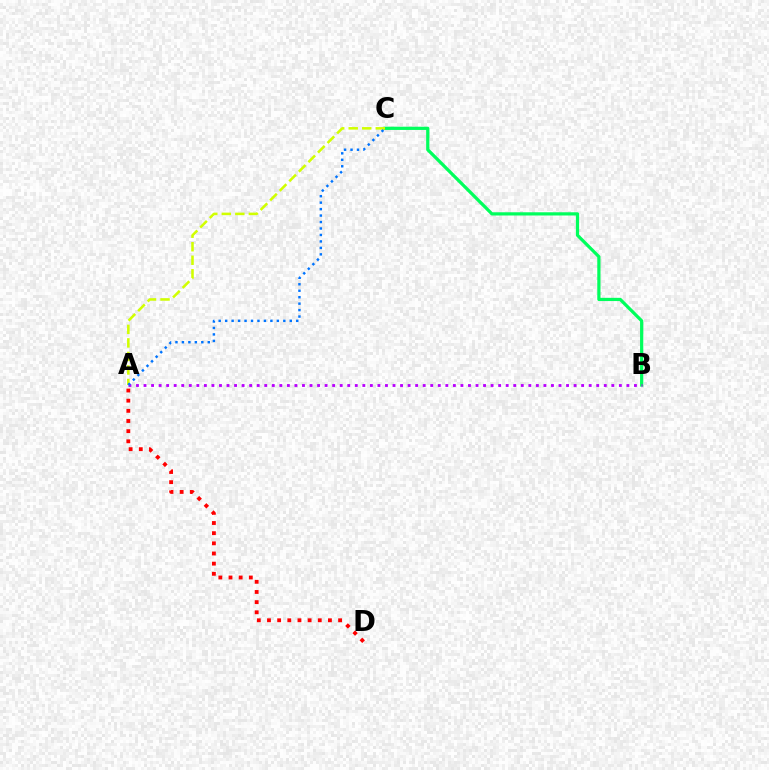{('A', 'D'): [{'color': '#ff0000', 'line_style': 'dotted', 'thickness': 2.76}], ('B', 'C'): [{'color': '#00ff5c', 'line_style': 'solid', 'thickness': 2.32}], ('A', 'B'): [{'color': '#b900ff', 'line_style': 'dotted', 'thickness': 2.05}], ('A', 'C'): [{'color': '#d1ff00', 'line_style': 'dashed', 'thickness': 1.84}, {'color': '#0074ff', 'line_style': 'dotted', 'thickness': 1.76}]}